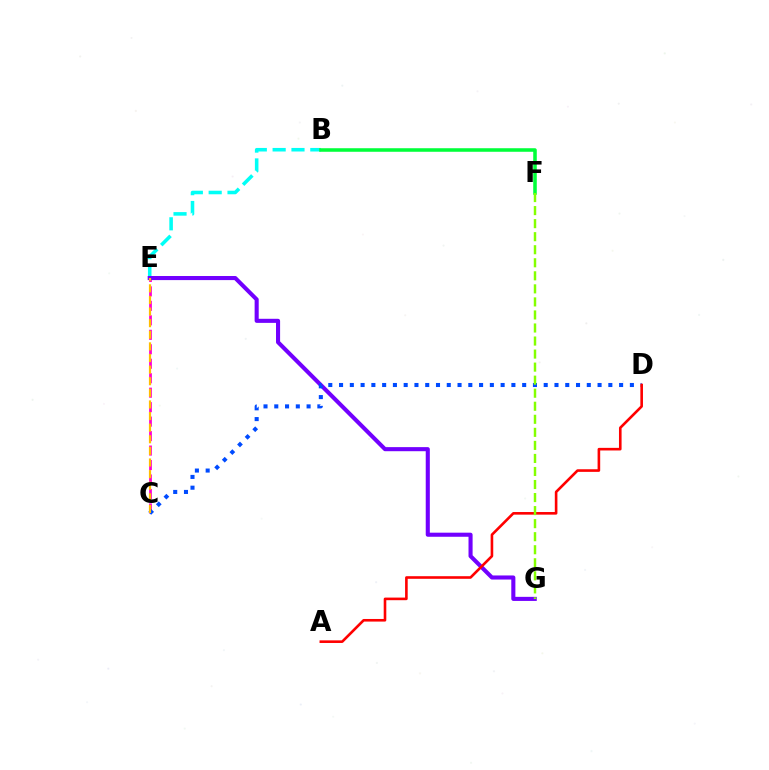{('C', 'E'): [{'color': '#ff00cf', 'line_style': 'dashed', 'thickness': 1.97}, {'color': '#ffbd00', 'line_style': 'dashed', 'thickness': 1.58}], ('B', 'E'): [{'color': '#00fff6', 'line_style': 'dashed', 'thickness': 2.56}], ('E', 'G'): [{'color': '#7200ff', 'line_style': 'solid', 'thickness': 2.94}], ('C', 'D'): [{'color': '#004bff', 'line_style': 'dotted', 'thickness': 2.93}], ('A', 'D'): [{'color': '#ff0000', 'line_style': 'solid', 'thickness': 1.88}], ('B', 'F'): [{'color': '#00ff39', 'line_style': 'solid', 'thickness': 2.55}], ('F', 'G'): [{'color': '#84ff00', 'line_style': 'dashed', 'thickness': 1.77}]}